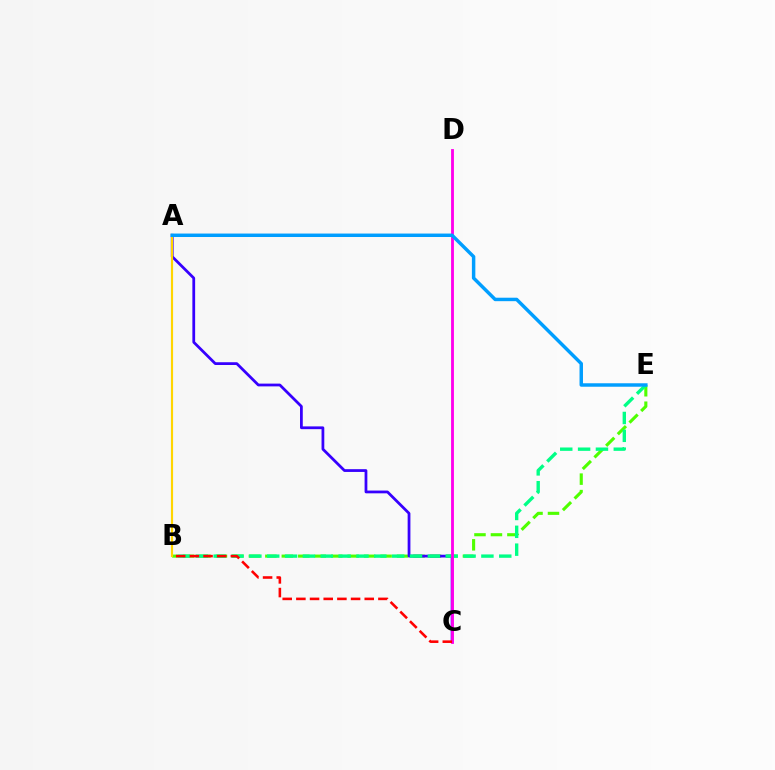{('B', 'E'): [{'color': '#4fff00', 'line_style': 'dashed', 'thickness': 2.24}, {'color': '#00ff86', 'line_style': 'dashed', 'thickness': 2.42}], ('A', 'C'): [{'color': '#3700ff', 'line_style': 'solid', 'thickness': 1.99}], ('A', 'B'): [{'color': '#ffd500', 'line_style': 'solid', 'thickness': 1.56}], ('C', 'D'): [{'color': '#ff00ed', 'line_style': 'solid', 'thickness': 2.05}], ('B', 'C'): [{'color': '#ff0000', 'line_style': 'dashed', 'thickness': 1.86}], ('A', 'E'): [{'color': '#009eff', 'line_style': 'solid', 'thickness': 2.49}]}